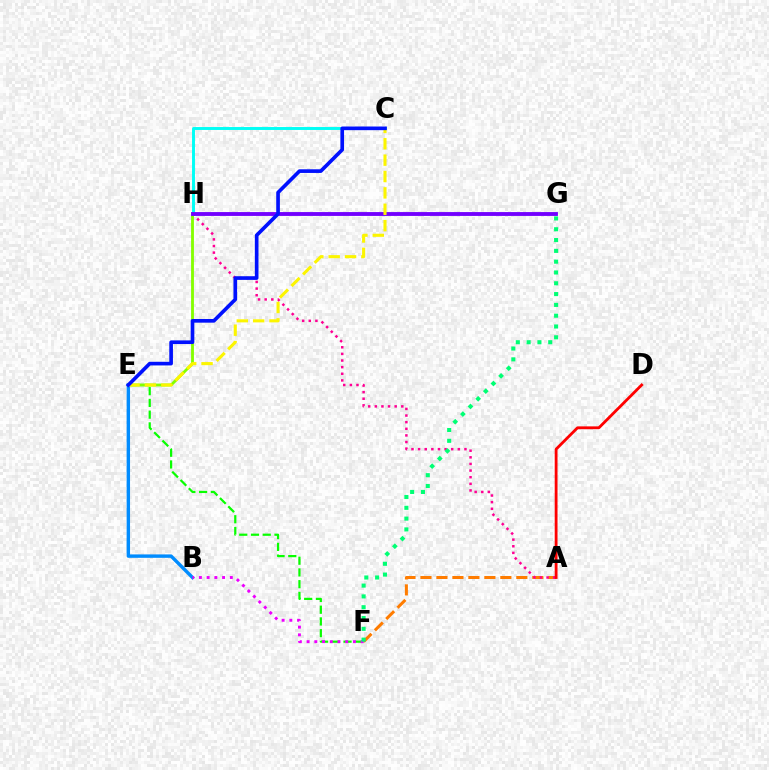{('C', 'H'): [{'color': '#00fff6', 'line_style': 'solid', 'thickness': 2.11}], ('A', 'F'): [{'color': '#ff7c00', 'line_style': 'dashed', 'thickness': 2.17}], ('E', 'F'): [{'color': '#08ff00', 'line_style': 'dashed', 'thickness': 1.59}], ('A', 'H'): [{'color': '#ff0094', 'line_style': 'dotted', 'thickness': 1.8}], ('E', 'H'): [{'color': '#84ff00', 'line_style': 'solid', 'thickness': 2.04}], ('B', 'E'): [{'color': '#008cff', 'line_style': 'solid', 'thickness': 2.45}], ('G', 'H'): [{'color': '#7200ff', 'line_style': 'solid', 'thickness': 2.77}], ('C', 'E'): [{'color': '#fcf500', 'line_style': 'dashed', 'thickness': 2.22}, {'color': '#0010ff', 'line_style': 'solid', 'thickness': 2.64}], ('B', 'F'): [{'color': '#ee00ff', 'line_style': 'dotted', 'thickness': 2.1}], ('A', 'D'): [{'color': '#ff0000', 'line_style': 'solid', 'thickness': 2.02}], ('F', 'G'): [{'color': '#00ff74', 'line_style': 'dotted', 'thickness': 2.94}]}